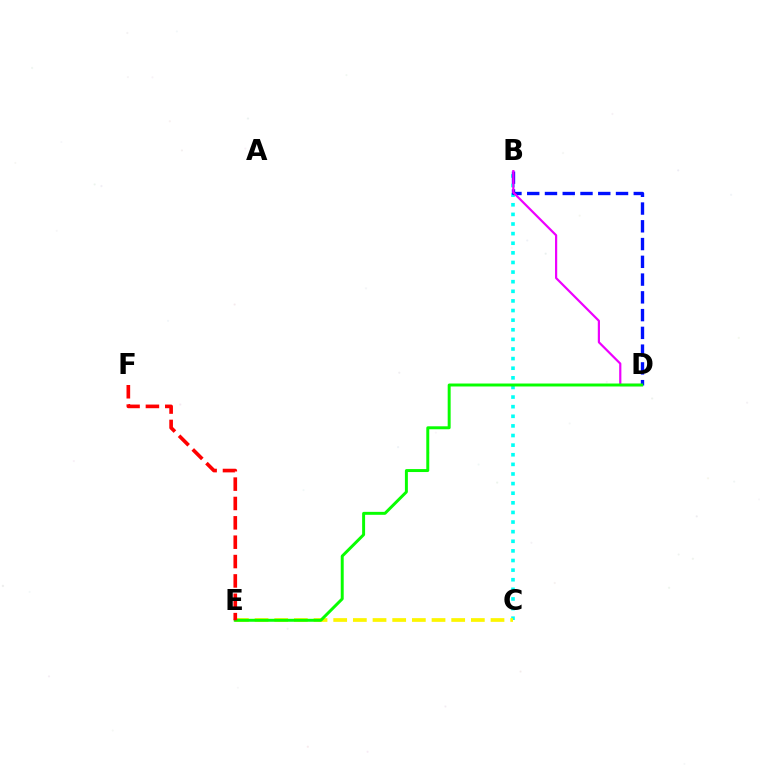{('B', 'C'): [{'color': '#00fff6', 'line_style': 'dotted', 'thickness': 2.61}], ('B', 'D'): [{'color': '#0010ff', 'line_style': 'dashed', 'thickness': 2.41}, {'color': '#ee00ff', 'line_style': 'solid', 'thickness': 1.59}], ('C', 'E'): [{'color': '#fcf500', 'line_style': 'dashed', 'thickness': 2.67}], ('D', 'E'): [{'color': '#08ff00', 'line_style': 'solid', 'thickness': 2.13}], ('E', 'F'): [{'color': '#ff0000', 'line_style': 'dashed', 'thickness': 2.63}]}